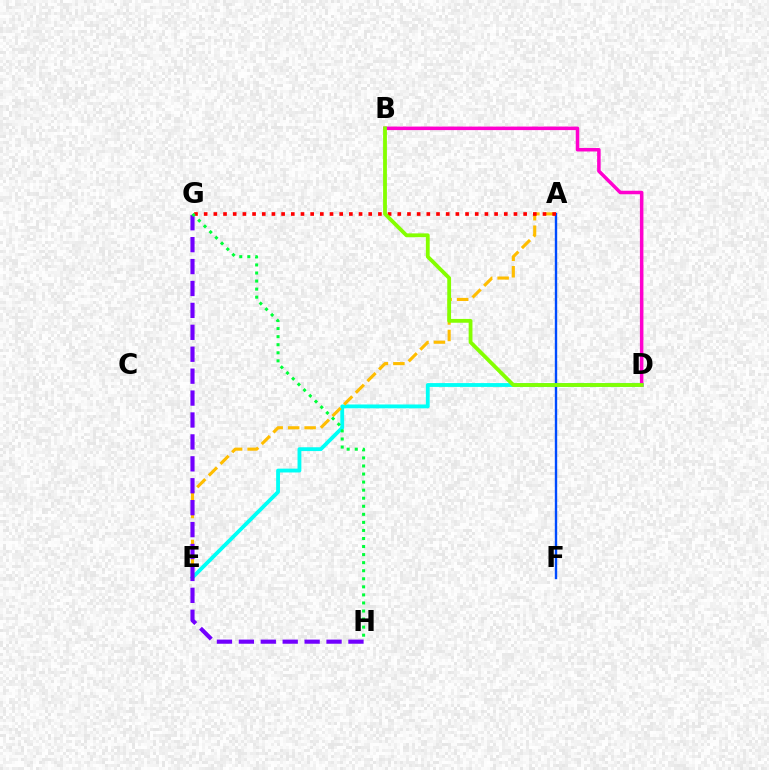{('D', 'E'): [{'color': '#00fff6', 'line_style': 'solid', 'thickness': 2.76}], ('A', 'E'): [{'color': '#ffbd00', 'line_style': 'dashed', 'thickness': 2.24}], ('A', 'F'): [{'color': '#004bff', 'line_style': 'solid', 'thickness': 1.72}], ('A', 'G'): [{'color': '#ff0000', 'line_style': 'dotted', 'thickness': 2.63}], ('B', 'D'): [{'color': '#ff00cf', 'line_style': 'solid', 'thickness': 2.53}, {'color': '#84ff00', 'line_style': 'solid', 'thickness': 2.74}], ('G', 'H'): [{'color': '#7200ff', 'line_style': 'dashed', 'thickness': 2.98}, {'color': '#00ff39', 'line_style': 'dotted', 'thickness': 2.19}]}